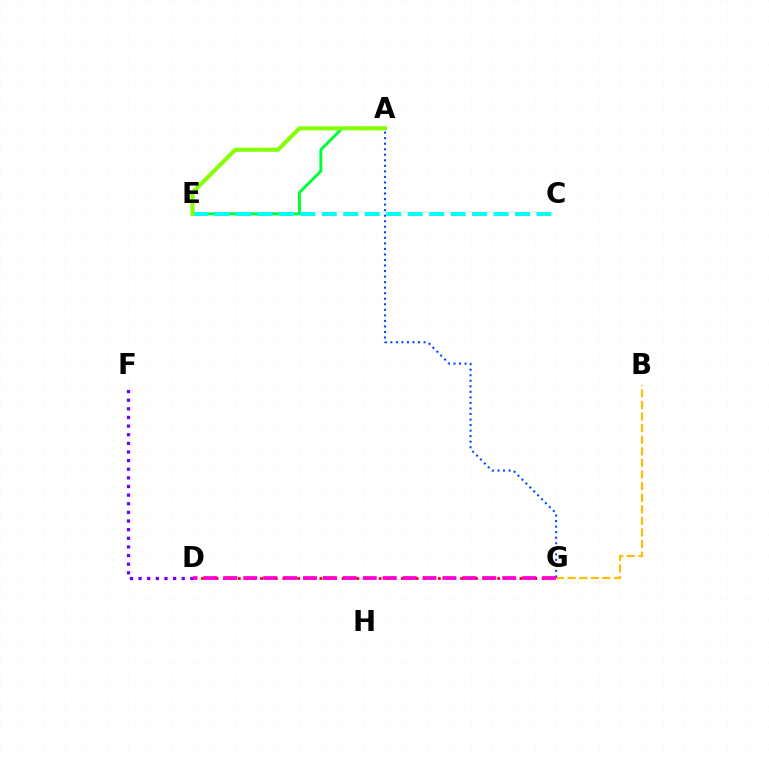{('D', 'G'): [{'color': '#ff0000', 'line_style': 'dotted', 'thickness': 2.01}, {'color': '#ff00cf', 'line_style': 'dashed', 'thickness': 2.71}], ('D', 'F'): [{'color': '#7200ff', 'line_style': 'dotted', 'thickness': 2.35}], ('A', 'E'): [{'color': '#00ff39', 'line_style': 'solid', 'thickness': 2.1}, {'color': '#84ff00', 'line_style': 'solid', 'thickness': 2.91}], ('C', 'E'): [{'color': '#00fff6', 'line_style': 'dashed', 'thickness': 2.92}], ('B', 'G'): [{'color': '#ffbd00', 'line_style': 'dashed', 'thickness': 1.57}], ('A', 'G'): [{'color': '#004bff', 'line_style': 'dotted', 'thickness': 1.5}]}